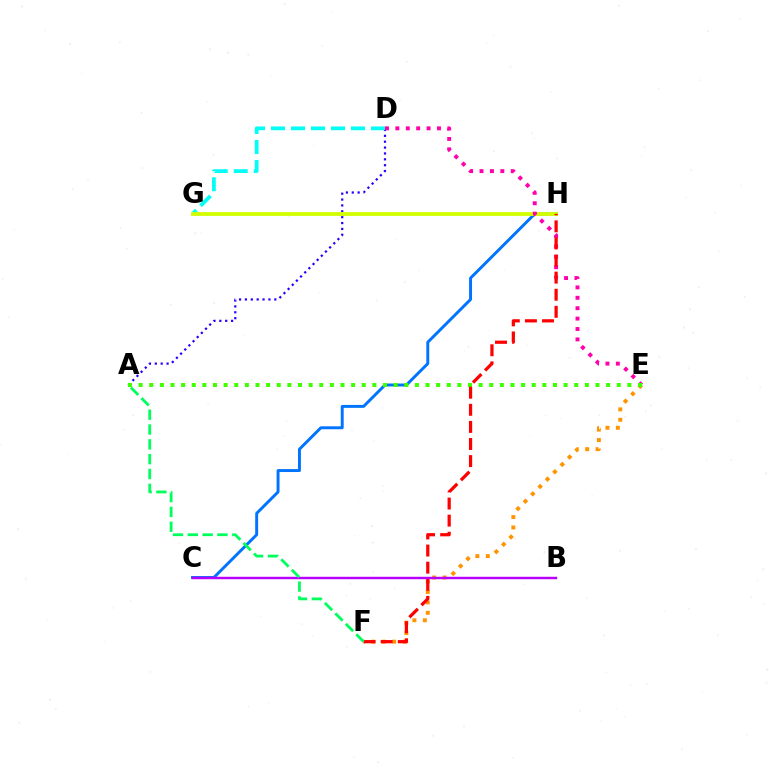{('A', 'D'): [{'color': '#2500ff', 'line_style': 'dotted', 'thickness': 1.6}], ('C', 'H'): [{'color': '#0074ff', 'line_style': 'solid', 'thickness': 2.11}], ('E', 'F'): [{'color': '#ff9400', 'line_style': 'dotted', 'thickness': 2.83}], ('D', 'G'): [{'color': '#00fff6', 'line_style': 'dashed', 'thickness': 2.72}], ('G', 'H'): [{'color': '#d1ff00', 'line_style': 'solid', 'thickness': 2.75}], ('D', 'E'): [{'color': '#ff00ac', 'line_style': 'dotted', 'thickness': 2.83}], ('A', 'E'): [{'color': '#3dff00', 'line_style': 'dotted', 'thickness': 2.89}], ('F', 'H'): [{'color': '#ff0000', 'line_style': 'dashed', 'thickness': 2.32}], ('B', 'C'): [{'color': '#b900ff', 'line_style': 'solid', 'thickness': 1.76}], ('A', 'F'): [{'color': '#00ff5c', 'line_style': 'dashed', 'thickness': 2.01}]}